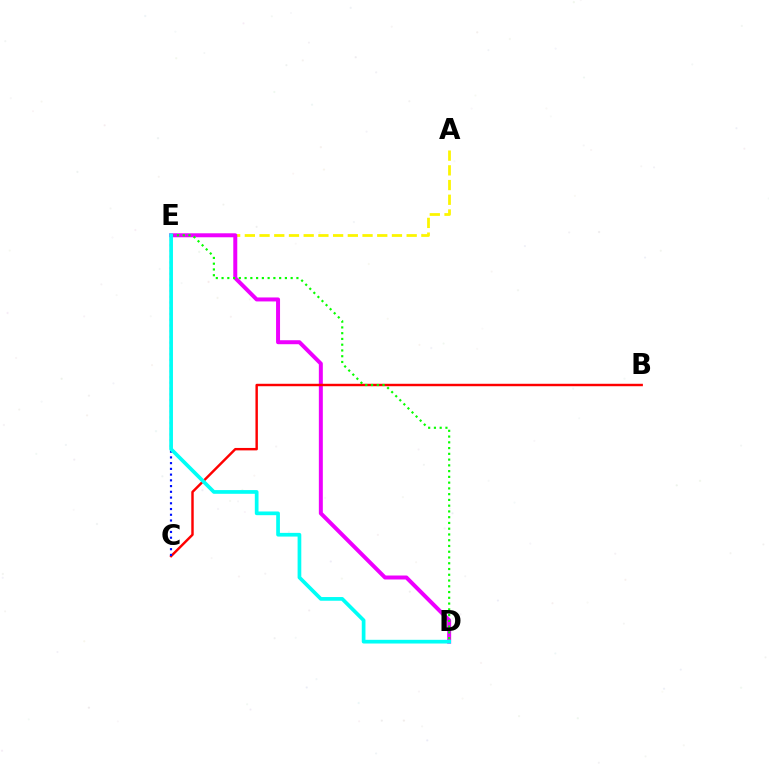{('A', 'E'): [{'color': '#fcf500', 'line_style': 'dashed', 'thickness': 2.0}], ('D', 'E'): [{'color': '#ee00ff', 'line_style': 'solid', 'thickness': 2.87}, {'color': '#08ff00', 'line_style': 'dotted', 'thickness': 1.56}, {'color': '#00fff6', 'line_style': 'solid', 'thickness': 2.67}], ('B', 'C'): [{'color': '#ff0000', 'line_style': 'solid', 'thickness': 1.75}], ('C', 'E'): [{'color': '#0010ff', 'line_style': 'dotted', 'thickness': 1.56}]}